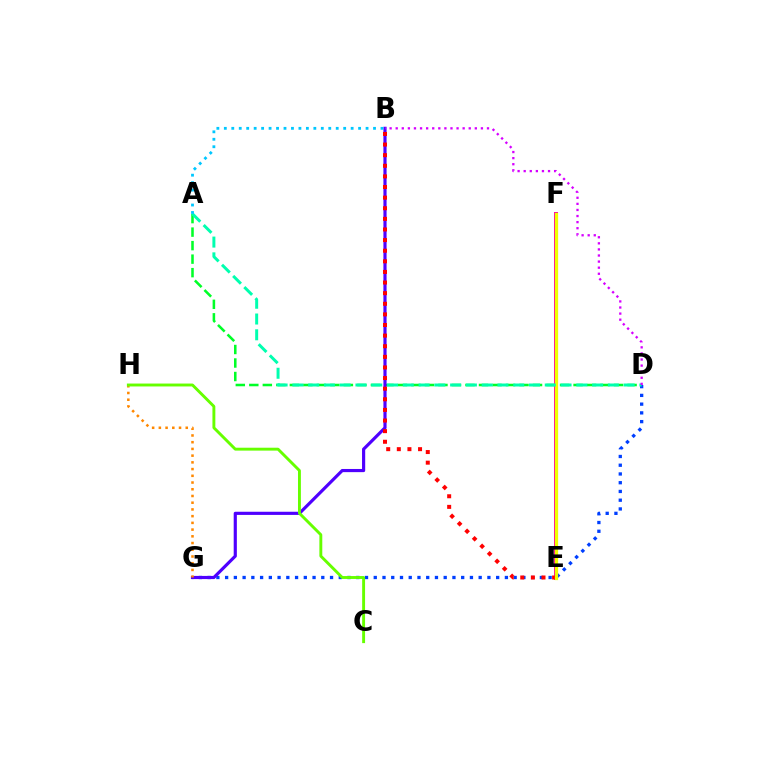{('A', 'D'): [{'color': '#00ff27', 'line_style': 'dashed', 'thickness': 1.84}, {'color': '#00ffaf', 'line_style': 'dashed', 'thickness': 2.14}], ('D', 'G'): [{'color': '#003fff', 'line_style': 'dotted', 'thickness': 2.38}], ('B', 'G'): [{'color': '#4f00ff', 'line_style': 'solid', 'thickness': 2.28}], ('E', 'F'): [{'color': '#ff00a0', 'line_style': 'solid', 'thickness': 2.84}, {'color': '#eeff00', 'line_style': 'solid', 'thickness': 2.34}], ('B', 'E'): [{'color': '#ff0000', 'line_style': 'dotted', 'thickness': 2.88}], ('G', 'H'): [{'color': '#ff8800', 'line_style': 'dotted', 'thickness': 1.83}], ('C', 'H'): [{'color': '#66ff00', 'line_style': 'solid', 'thickness': 2.09}], ('A', 'B'): [{'color': '#00c7ff', 'line_style': 'dotted', 'thickness': 2.03}], ('B', 'D'): [{'color': '#d600ff', 'line_style': 'dotted', 'thickness': 1.65}]}